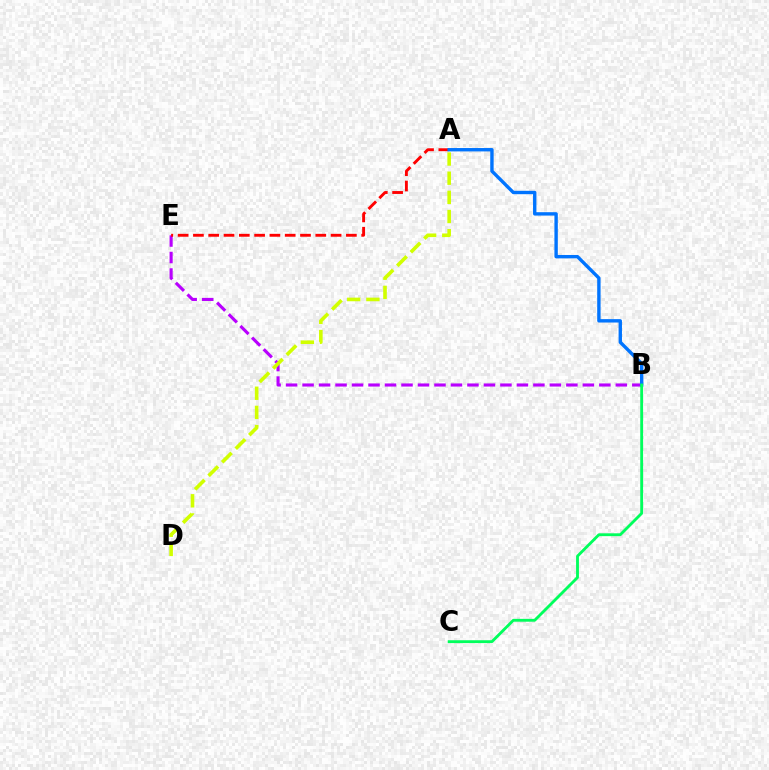{('B', 'E'): [{'color': '#b900ff', 'line_style': 'dashed', 'thickness': 2.24}], ('A', 'D'): [{'color': '#d1ff00', 'line_style': 'dashed', 'thickness': 2.6}], ('A', 'E'): [{'color': '#ff0000', 'line_style': 'dashed', 'thickness': 2.08}], ('A', 'B'): [{'color': '#0074ff', 'line_style': 'solid', 'thickness': 2.44}], ('B', 'C'): [{'color': '#00ff5c', 'line_style': 'solid', 'thickness': 2.05}]}